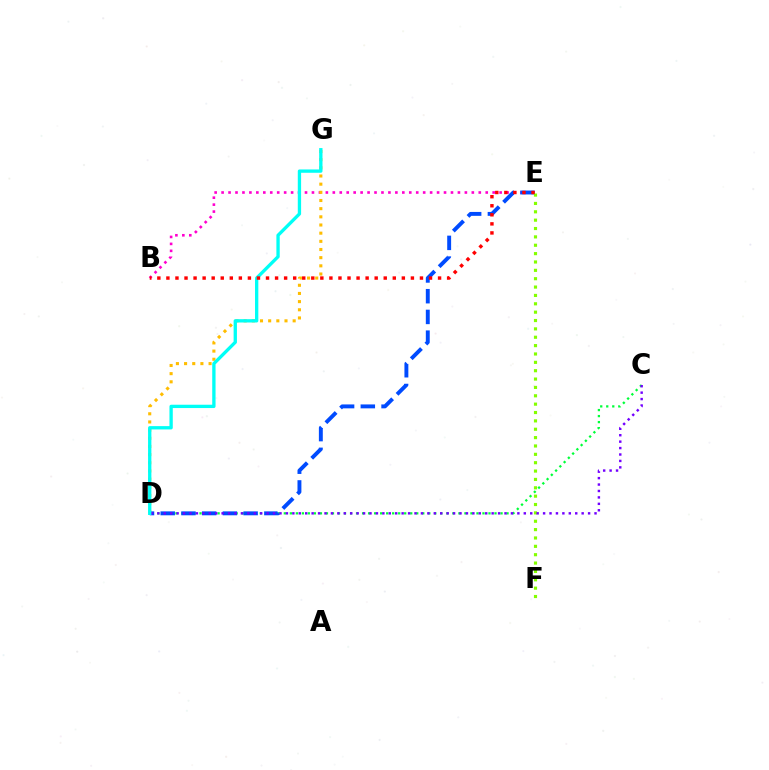{('B', 'E'): [{'color': '#ff00cf', 'line_style': 'dotted', 'thickness': 1.89}, {'color': '#ff0000', 'line_style': 'dotted', 'thickness': 2.46}], ('C', 'D'): [{'color': '#00ff39', 'line_style': 'dotted', 'thickness': 1.64}, {'color': '#7200ff', 'line_style': 'dotted', 'thickness': 1.75}], ('D', 'G'): [{'color': '#ffbd00', 'line_style': 'dotted', 'thickness': 2.22}, {'color': '#00fff6', 'line_style': 'solid', 'thickness': 2.39}], ('D', 'E'): [{'color': '#004bff', 'line_style': 'dashed', 'thickness': 2.82}], ('E', 'F'): [{'color': '#84ff00', 'line_style': 'dotted', 'thickness': 2.27}]}